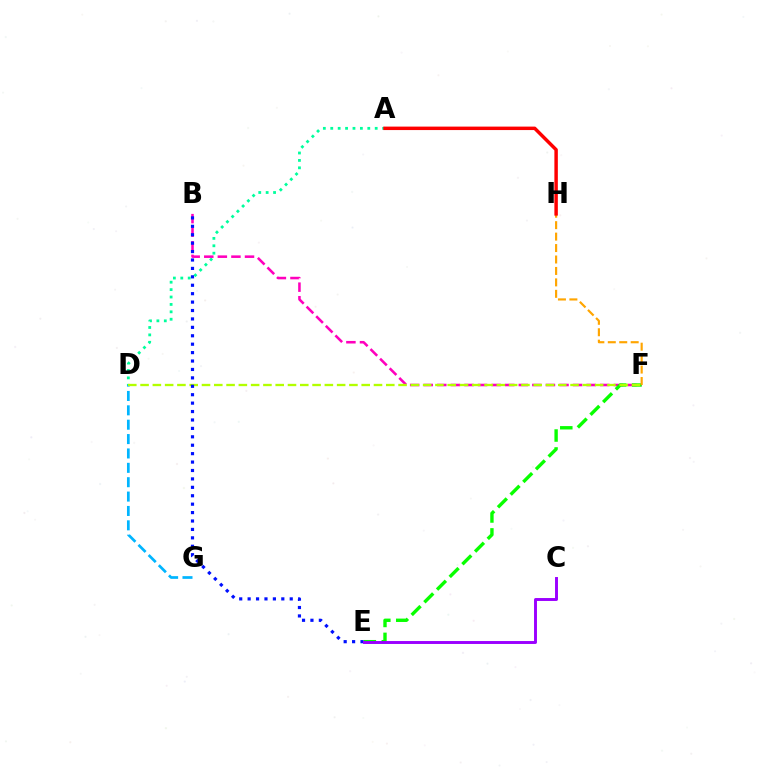{('A', 'D'): [{'color': '#00ff9d', 'line_style': 'dotted', 'thickness': 2.01}], ('B', 'F'): [{'color': '#ff00bd', 'line_style': 'dashed', 'thickness': 1.84}], ('E', 'F'): [{'color': '#08ff00', 'line_style': 'dashed', 'thickness': 2.43}], ('D', 'G'): [{'color': '#00b5ff', 'line_style': 'dashed', 'thickness': 1.95}], ('F', 'H'): [{'color': '#ffa500', 'line_style': 'dashed', 'thickness': 1.55}], ('A', 'H'): [{'color': '#ff0000', 'line_style': 'solid', 'thickness': 2.49}], ('D', 'F'): [{'color': '#b3ff00', 'line_style': 'dashed', 'thickness': 1.67}], ('B', 'E'): [{'color': '#0010ff', 'line_style': 'dotted', 'thickness': 2.29}], ('C', 'E'): [{'color': '#9b00ff', 'line_style': 'solid', 'thickness': 2.11}]}